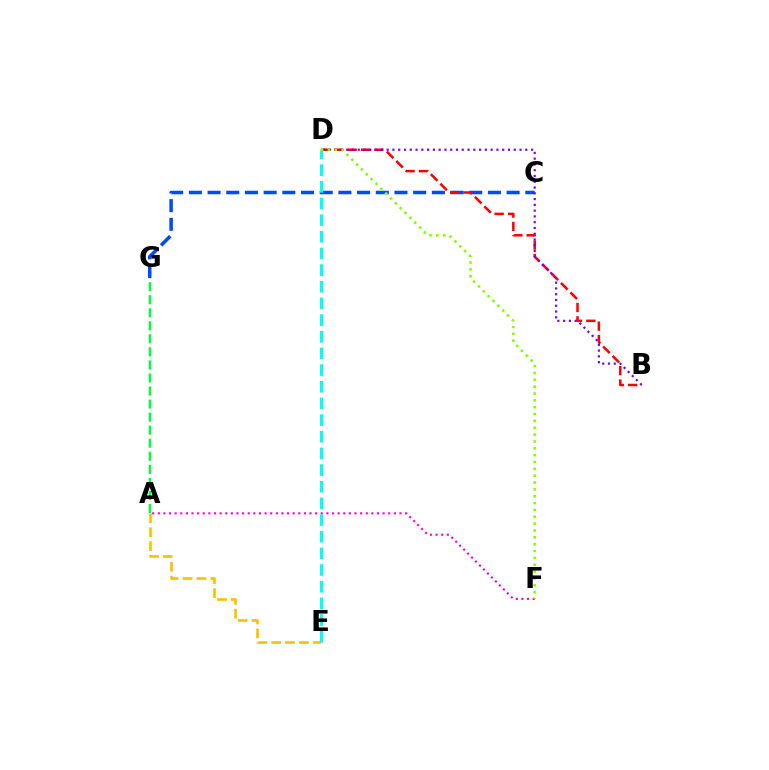{('A', 'F'): [{'color': '#ff00cf', 'line_style': 'dotted', 'thickness': 1.53}], ('C', 'G'): [{'color': '#004bff', 'line_style': 'dashed', 'thickness': 2.54}], ('B', 'D'): [{'color': '#ff0000', 'line_style': 'dashed', 'thickness': 1.81}, {'color': '#7200ff', 'line_style': 'dotted', 'thickness': 1.57}], ('A', 'E'): [{'color': '#ffbd00', 'line_style': 'dashed', 'thickness': 1.89}], ('D', 'E'): [{'color': '#00fff6', 'line_style': 'dashed', 'thickness': 2.26}], ('D', 'F'): [{'color': '#84ff00', 'line_style': 'dotted', 'thickness': 1.86}], ('A', 'G'): [{'color': '#00ff39', 'line_style': 'dashed', 'thickness': 1.77}]}